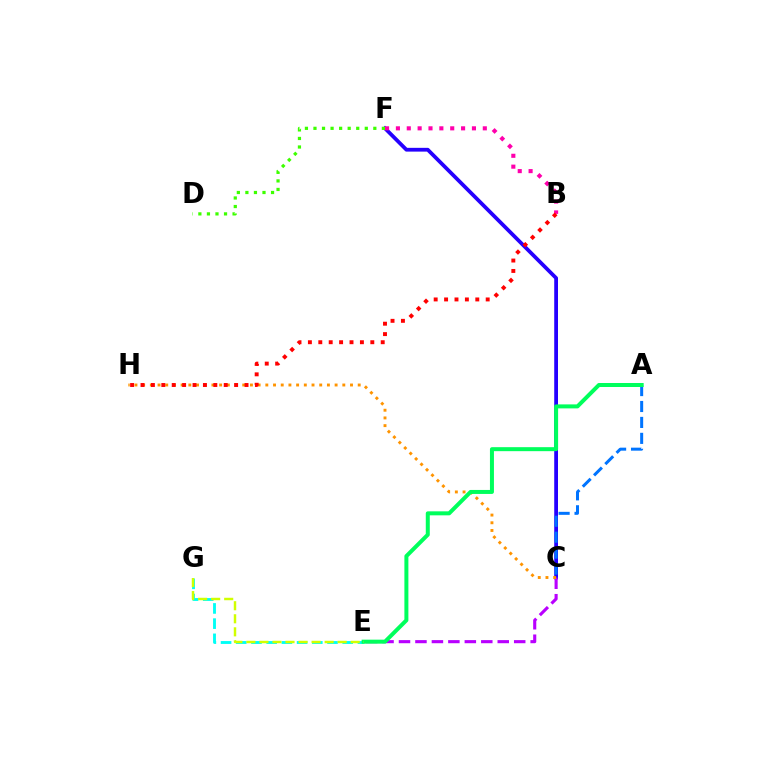{('C', 'F'): [{'color': '#2500ff', 'line_style': 'solid', 'thickness': 2.72}], ('E', 'G'): [{'color': '#00fff6', 'line_style': 'dashed', 'thickness': 2.07}, {'color': '#d1ff00', 'line_style': 'dashed', 'thickness': 1.77}], ('D', 'F'): [{'color': '#3dff00', 'line_style': 'dotted', 'thickness': 2.32}], ('C', 'E'): [{'color': '#b900ff', 'line_style': 'dashed', 'thickness': 2.24}], ('C', 'H'): [{'color': '#ff9400', 'line_style': 'dotted', 'thickness': 2.09}], ('A', 'C'): [{'color': '#0074ff', 'line_style': 'dashed', 'thickness': 2.16}], ('A', 'E'): [{'color': '#00ff5c', 'line_style': 'solid', 'thickness': 2.88}], ('B', 'F'): [{'color': '#ff00ac', 'line_style': 'dotted', 'thickness': 2.95}], ('B', 'H'): [{'color': '#ff0000', 'line_style': 'dotted', 'thickness': 2.83}]}